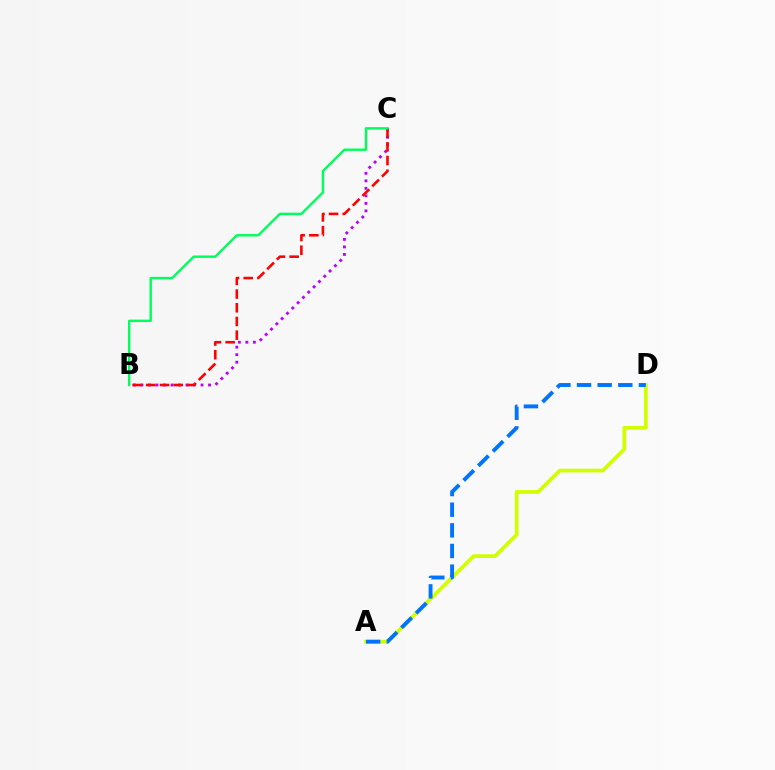{('A', 'D'): [{'color': '#d1ff00', 'line_style': 'solid', 'thickness': 2.69}, {'color': '#0074ff', 'line_style': 'dashed', 'thickness': 2.8}], ('B', 'C'): [{'color': '#b900ff', 'line_style': 'dotted', 'thickness': 2.04}, {'color': '#ff0000', 'line_style': 'dashed', 'thickness': 1.86}, {'color': '#00ff5c', 'line_style': 'solid', 'thickness': 1.74}]}